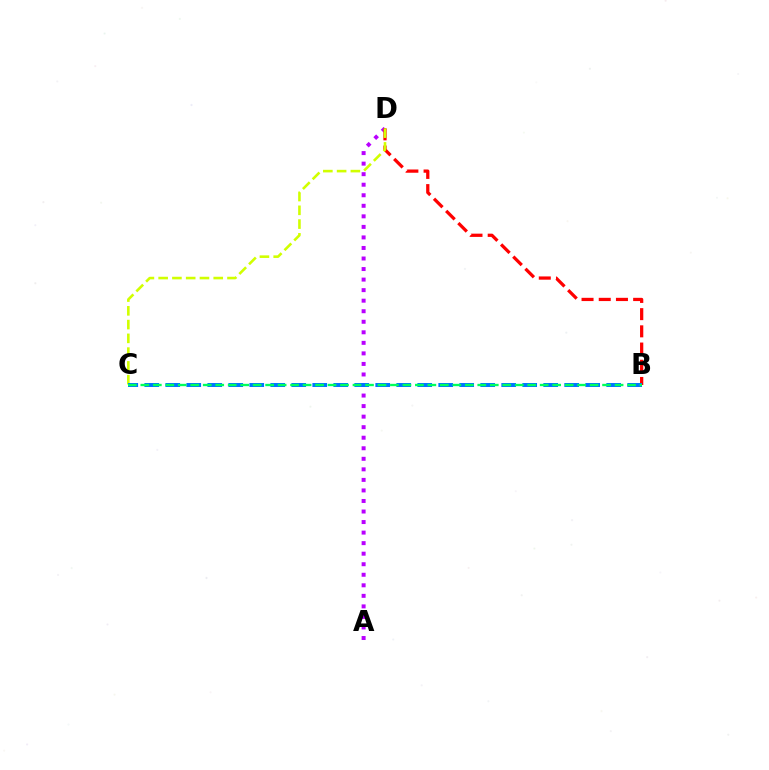{('A', 'D'): [{'color': '#b900ff', 'line_style': 'dotted', 'thickness': 2.86}], ('B', 'D'): [{'color': '#ff0000', 'line_style': 'dashed', 'thickness': 2.34}], ('C', 'D'): [{'color': '#d1ff00', 'line_style': 'dashed', 'thickness': 1.87}], ('B', 'C'): [{'color': '#0074ff', 'line_style': 'dashed', 'thickness': 2.85}, {'color': '#00ff5c', 'line_style': 'dashed', 'thickness': 1.7}]}